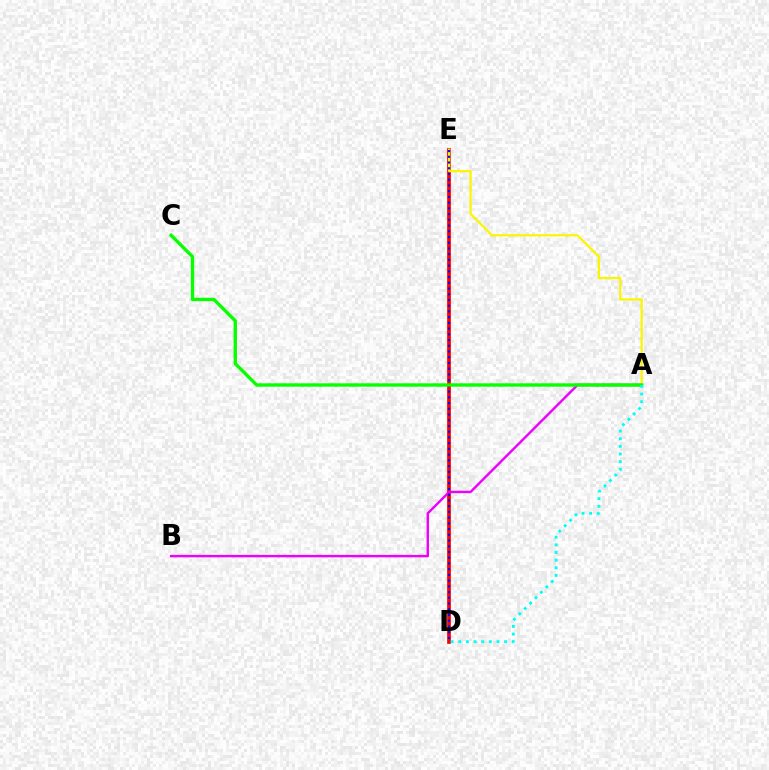{('D', 'E'): [{'color': '#ff0000', 'line_style': 'solid', 'thickness': 2.68}, {'color': '#0010ff', 'line_style': 'dotted', 'thickness': 1.56}], ('A', 'B'): [{'color': '#ee00ff', 'line_style': 'solid', 'thickness': 1.74}], ('A', 'E'): [{'color': '#fcf500', 'line_style': 'solid', 'thickness': 1.62}], ('A', 'C'): [{'color': '#08ff00', 'line_style': 'solid', 'thickness': 2.42}], ('A', 'D'): [{'color': '#00fff6', 'line_style': 'dotted', 'thickness': 2.08}]}